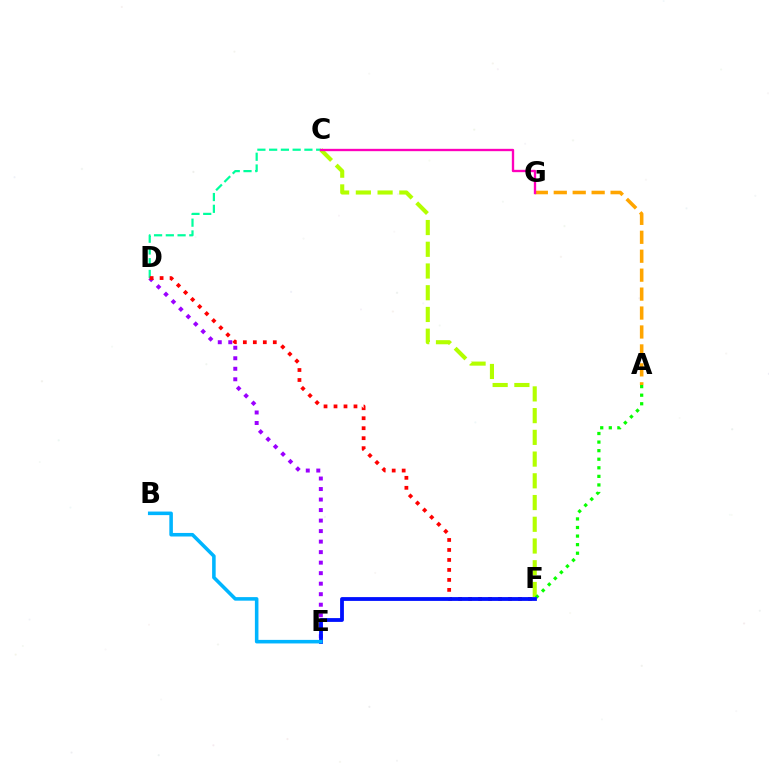{('C', 'D'): [{'color': '#00ff9d', 'line_style': 'dashed', 'thickness': 1.6}], ('A', 'G'): [{'color': '#ffa500', 'line_style': 'dashed', 'thickness': 2.57}], ('D', 'E'): [{'color': '#9b00ff', 'line_style': 'dotted', 'thickness': 2.86}], ('D', 'F'): [{'color': '#ff0000', 'line_style': 'dotted', 'thickness': 2.71}], ('C', 'F'): [{'color': '#b3ff00', 'line_style': 'dashed', 'thickness': 2.95}], ('C', 'G'): [{'color': '#ff00bd', 'line_style': 'solid', 'thickness': 1.69}], ('A', 'F'): [{'color': '#08ff00', 'line_style': 'dotted', 'thickness': 2.33}], ('E', 'F'): [{'color': '#0010ff', 'line_style': 'solid', 'thickness': 2.74}], ('B', 'E'): [{'color': '#00b5ff', 'line_style': 'solid', 'thickness': 2.56}]}